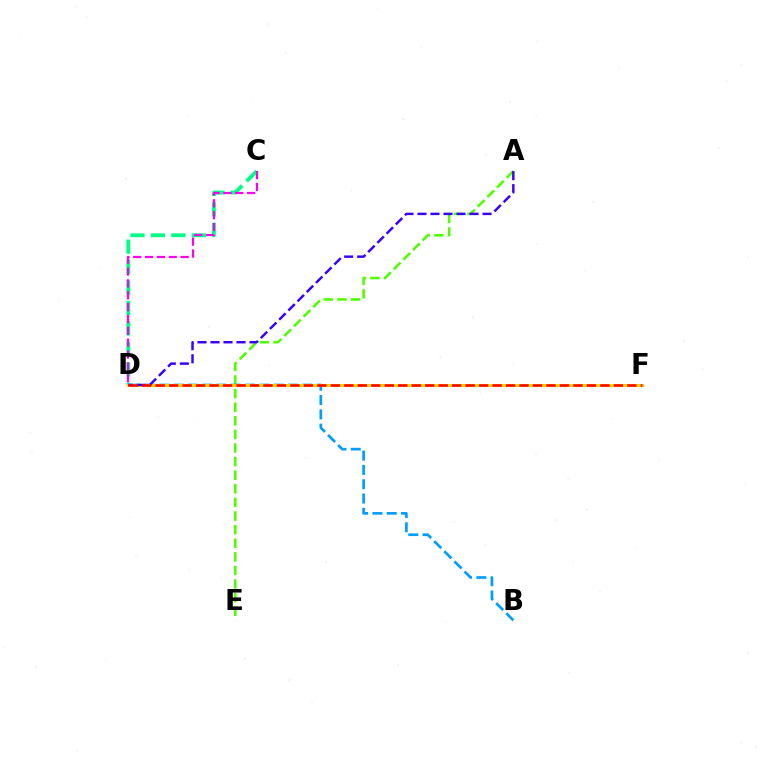{('A', 'E'): [{'color': '#4fff00', 'line_style': 'dashed', 'thickness': 1.85}], ('B', 'D'): [{'color': '#009eff', 'line_style': 'dashed', 'thickness': 1.94}], ('C', 'D'): [{'color': '#00ff86', 'line_style': 'dashed', 'thickness': 2.78}, {'color': '#ff00ed', 'line_style': 'dashed', 'thickness': 1.61}], ('D', 'F'): [{'color': '#ffd500', 'line_style': 'solid', 'thickness': 2.21}, {'color': '#ff0000', 'line_style': 'dashed', 'thickness': 1.83}], ('A', 'D'): [{'color': '#3700ff', 'line_style': 'dashed', 'thickness': 1.77}]}